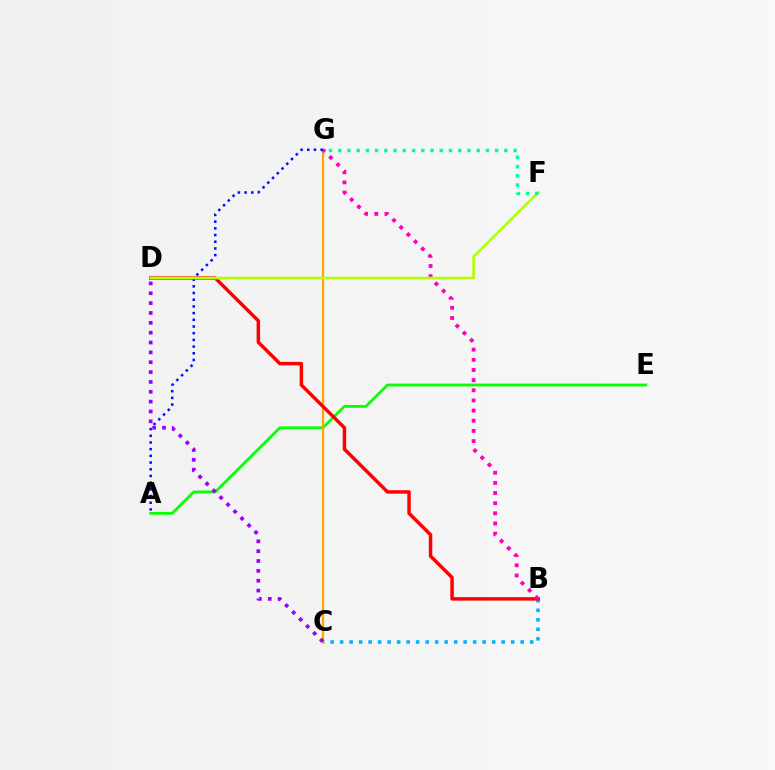{('B', 'C'): [{'color': '#00b5ff', 'line_style': 'dotted', 'thickness': 2.58}], ('A', 'E'): [{'color': '#08ff00', 'line_style': 'solid', 'thickness': 2.01}], ('C', 'G'): [{'color': '#ffa500', 'line_style': 'solid', 'thickness': 1.63}], ('B', 'D'): [{'color': '#ff0000', 'line_style': 'solid', 'thickness': 2.49}], ('B', 'G'): [{'color': '#ff00bd', 'line_style': 'dotted', 'thickness': 2.76}], ('A', 'G'): [{'color': '#0010ff', 'line_style': 'dotted', 'thickness': 1.82}], ('D', 'F'): [{'color': '#b3ff00', 'line_style': 'solid', 'thickness': 1.9}], ('F', 'G'): [{'color': '#00ff9d', 'line_style': 'dotted', 'thickness': 2.51}], ('C', 'D'): [{'color': '#9b00ff', 'line_style': 'dotted', 'thickness': 2.68}]}